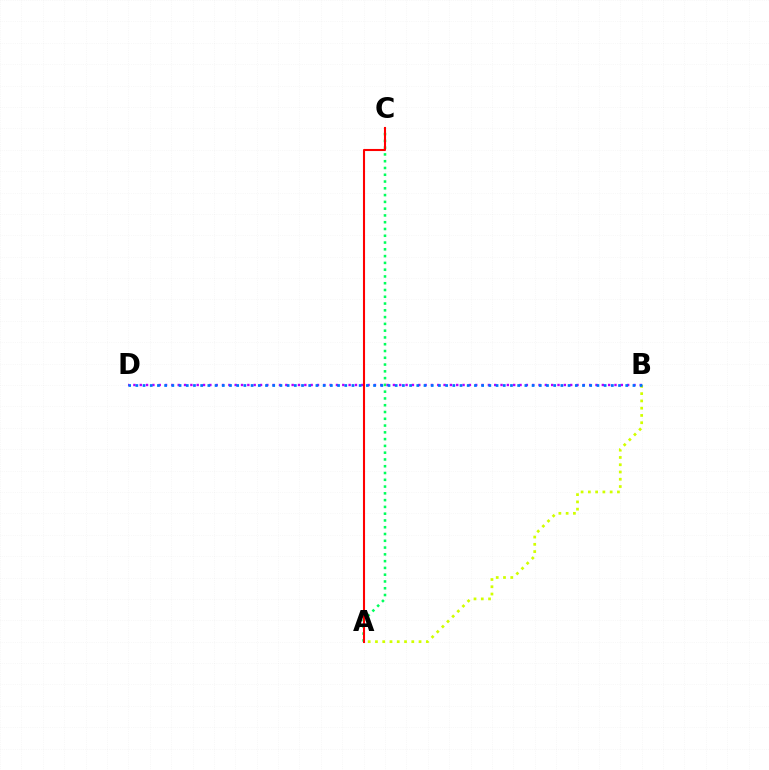{('A', 'C'): [{'color': '#00ff5c', 'line_style': 'dotted', 'thickness': 1.84}, {'color': '#ff0000', 'line_style': 'solid', 'thickness': 1.5}], ('B', 'D'): [{'color': '#b900ff', 'line_style': 'dotted', 'thickness': 1.72}, {'color': '#0074ff', 'line_style': 'dotted', 'thickness': 1.96}], ('A', 'B'): [{'color': '#d1ff00', 'line_style': 'dotted', 'thickness': 1.97}]}